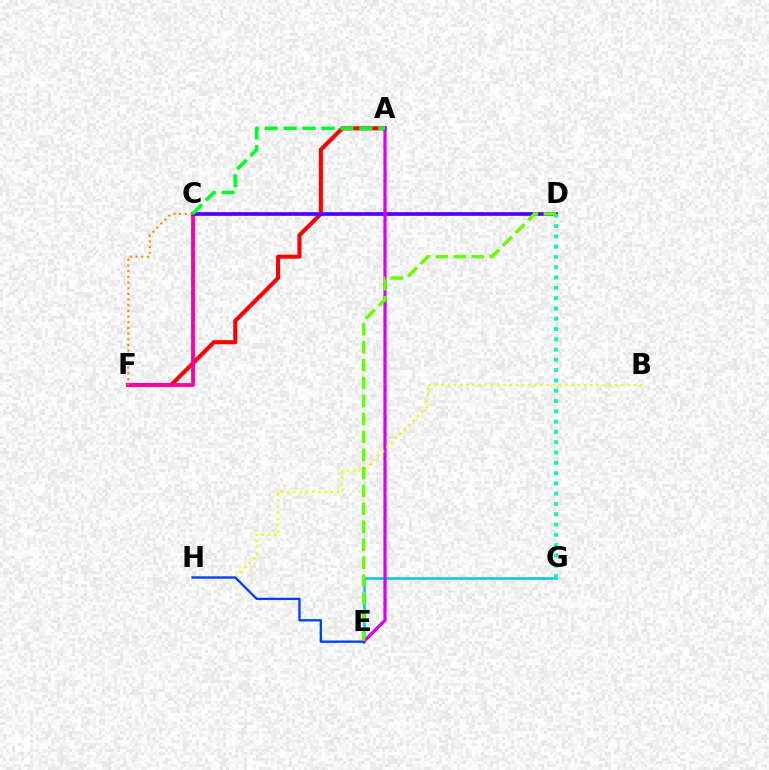{('E', 'G'): [{'color': '#00c7ff', 'line_style': 'solid', 'thickness': 1.84}], ('A', 'F'): [{'color': '#ff0000', 'line_style': 'solid', 'thickness': 2.95}], ('C', 'F'): [{'color': '#ff00a0', 'line_style': 'solid', 'thickness': 2.75}, {'color': '#ff8800', 'line_style': 'dotted', 'thickness': 1.54}], ('C', 'D'): [{'color': '#4f00ff', 'line_style': 'solid', 'thickness': 2.63}], ('A', 'E'): [{'color': '#d600ff', 'line_style': 'solid', 'thickness': 2.32}], ('B', 'H'): [{'color': '#eeff00', 'line_style': 'dotted', 'thickness': 1.69}], ('D', 'G'): [{'color': '#00ffaf', 'line_style': 'dotted', 'thickness': 2.8}], ('E', 'H'): [{'color': '#003fff', 'line_style': 'solid', 'thickness': 1.67}], ('A', 'C'): [{'color': '#00ff27', 'line_style': 'dashed', 'thickness': 2.57}], ('D', 'E'): [{'color': '#66ff00', 'line_style': 'dashed', 'thickness': 2.44}]}